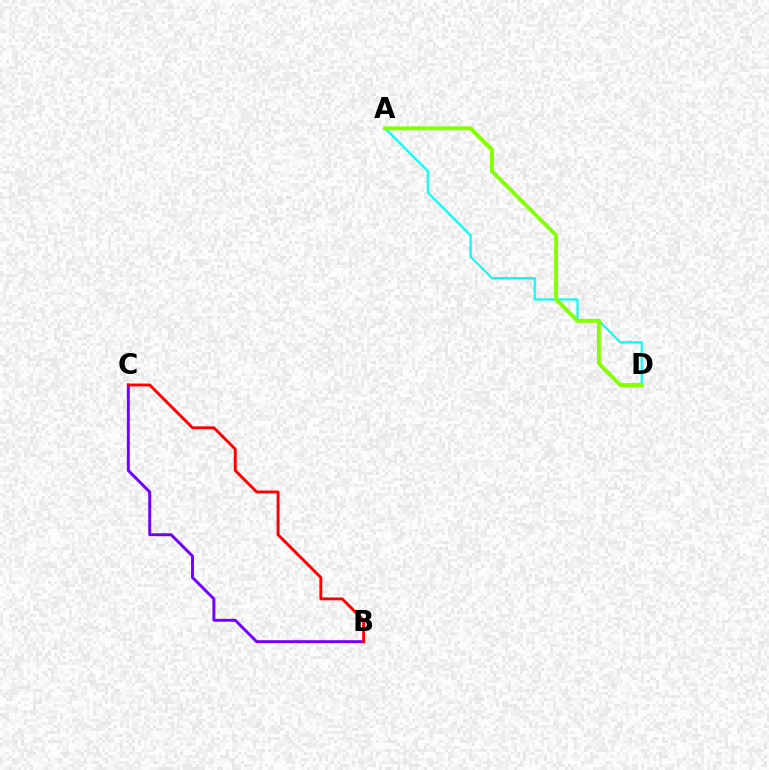{('A', 'D'): [{'color': '#00fff6', 'line_style': 'solid', 'thickness': 1.51}, {'color': '#84ff00', 'line_style': 'solid', 'thickness': 2.8}], ('B', 'C'): [{'color': '#7200ff', 'line_style': 'solid', 'thickness': 2.11}, {'color': '#ff0000', 'line_style': 'solid', 'thickness': 2.07}]}